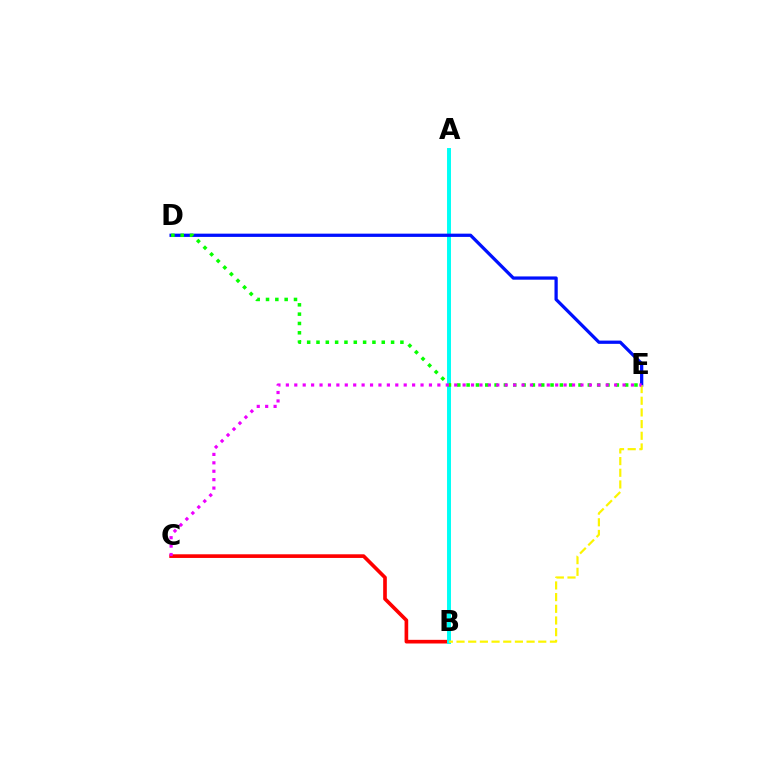{('B', 'C'): [{'color': '#ff0000', 'line_style': 'solid', 'thickness': 2.63}], ('A', 'B'): [{'color': '#00fff6', 'line_style': 'solid', 'thickness': 2.84}], ('D', 'E'): [{'color': '#0010ff', 'line_style': 'solid', 'thickness': 2.34}, {'color': '#08ff00', 'line_style': 'dotted', 'thickness': 2.53}], ('B', 'E'): [{'color': '#fcf500', 'line_style': 'dashed', 'thickness': 1.59}], ('C', 'E'): [{'color': '#ee00ff', 'line_style': 'dotted', 'thickness': 2.29}]}